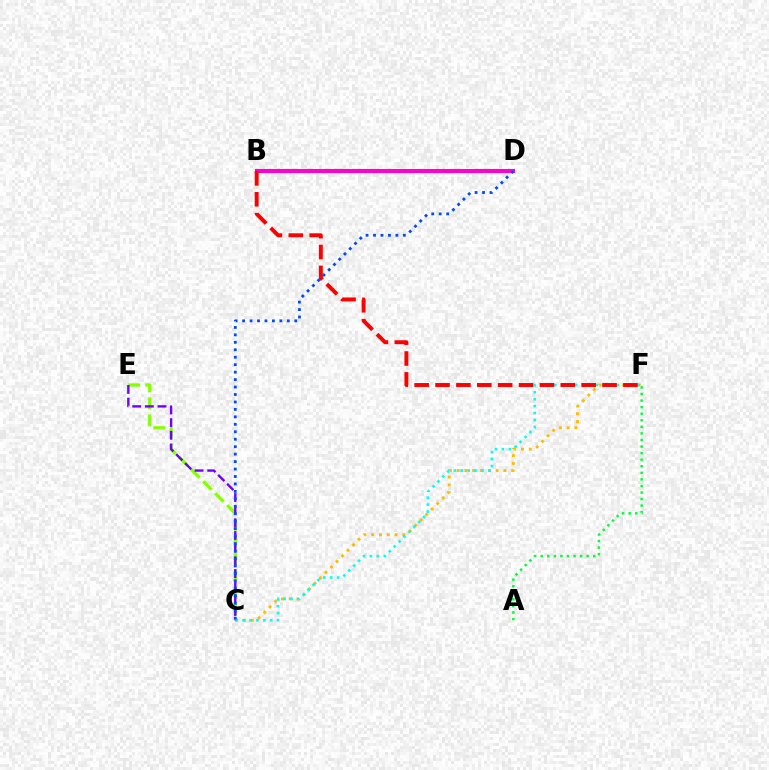{('B', 'D'): [{'color': '#ff00cf', 'line_style': 'solid', 'thickness': 2.92}], ('A', 'F'): [{'color': '#00ff39', 'line_style': 'dotted', 'thickness': 1.78}], ('C', 'F'): [{'color': '#ffbd00', 'line_style': 'dotted', 'thickness': 2.12}, {'color': '#00fff6', 'line_style': 'dotted', 'thickness': 1.89}], ('C', 'E'): [{'color': '#84ff00', 'line_style': 'dashed', 'thickness': 2.3}, {'color': '#7200ff', 'line_style': 'dashed', 'thickness': 1.72}], ('B', 'F'): [{'color': '#ff0000', 'line_style': 'dashed', 'thickness': 2.84}], ('C', 'D'): [{'color': '#004bff', 'line_style': 'dotted', 'thickness': 2.03}]}